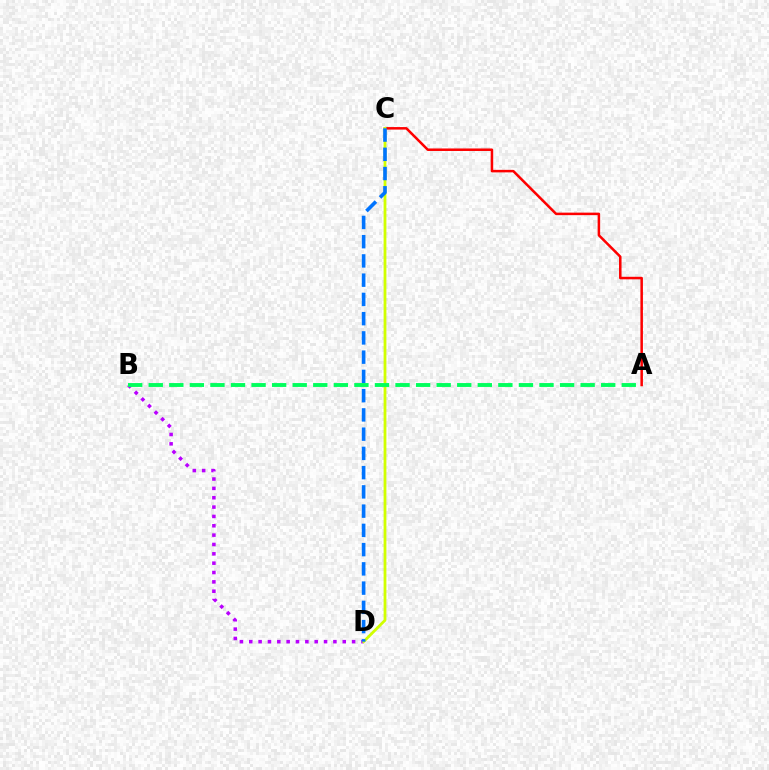{('A', 'C'): [{'color': '#ff0000', 'line_style': 'solid', 'thickness': 1.81}], ('B', 'D'): [{'color': '#b900ff', 'line_style': 'dotted', 'thickness': 2.54}], ('C', 'D'): [{'color': '#d1ff00', 'line_style': 'solid', 'thickness': 2.01}, {'color': '#0074ff', 'line_style': 'dashed', 'thickness': 2.61}], ('A', 'B'): [{'color': '#00ff5c', 'line_style': 'dashed', 'thickness': 2.79}]}